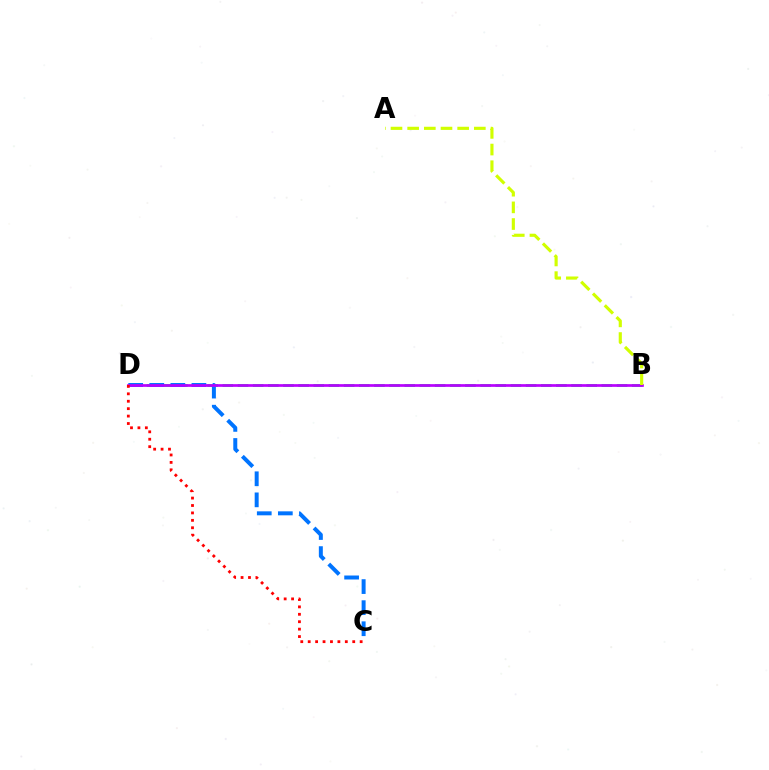{('B', 'D'): [{'color': '#00ff5c', 'line_style': 'dashed', 'thickness': 2.06}, {'color': '#b900ff', 'line_style': 'solid', 'thickness': 1.95}], ('C', 'D'): [{'color': '#0074ff', 'line_style': 'dashed', 'thickness': 2.86}, {'color': '#ff0000', 'line_style': 'dotted', 'thickness': 2.02}], ('A', 'B'): [{'color': '#d1ff00', 'line_style': 'dashed', 'thickness': 2.26}]}